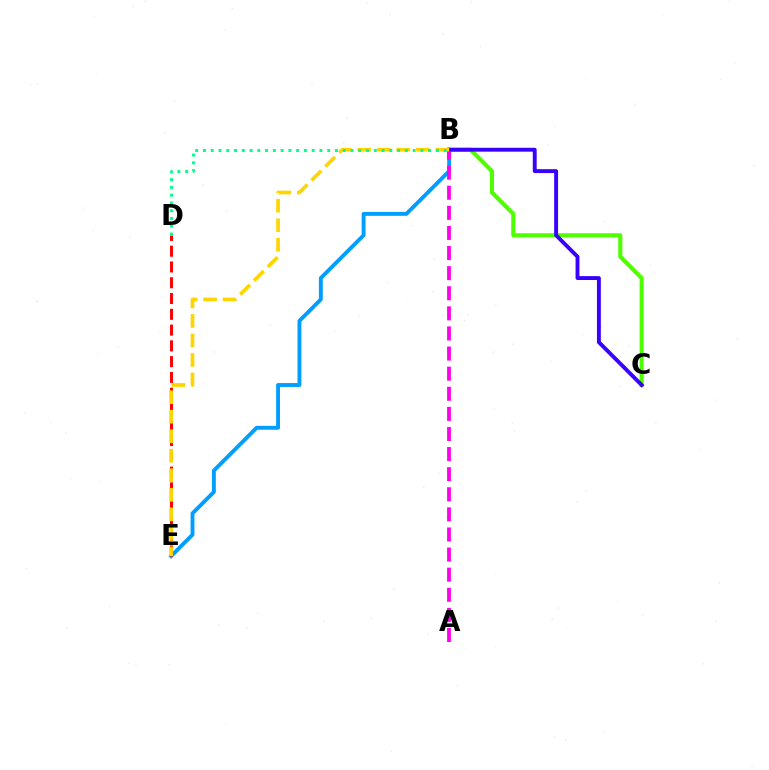{('B', 'E'): [{'color': '#009eff', 'line_style': 'solid', 'thickness': 2.8}, {'color': '#ffd500', 'line_style': 'dashed', 'thickness': 2.65}], ('D', 'E'): [{'color': '#ff0000', 'line_style': 'dashed', 'thickness': 2.14}], ('A', 'B'): [{'color': '#ff00ed', 'line_style': 'dashed', 'thickness': 2.73}], ('B', 'C'): [{'color': '#4fff00', 'line_style': 'solid', 'thickness': 2.97}, {'color': '#3700ff', 'line_style': 'solid', 'thickness': 2.8}], ('B', 'D'): [{'color': '#00ff86', 'line_style': 'dotted', 'thickness': 2.11}]}